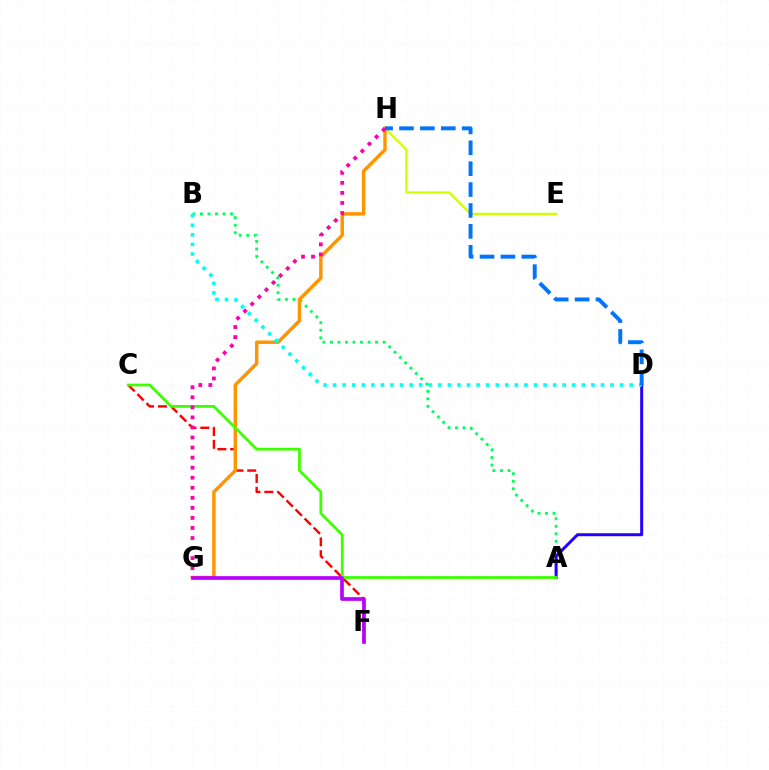{('A', 'B'): [{'color': '#00ff5c', 'line_style': 'dotted', 'thickness': 2.04}], ('A', 'D'): [{'color': '#2500ff', 'line_style': 'solid', 'thickness': 2.15}], ('C', 'F'): [{'color': '#ff0000', 'line_style': 'dashed', 'thickness': 1.74}], ('E', 'H'): [{'color': '#d1ff00', 'line_style': 'solid', 'thickness': 1.65}], ('G', 'H'): [{'color': '#ff9400', 'line_style': 'solid', 'thickness': 2.47}, {'color': '#ff00ac', 'line_style': 'dotted', 'thickness': 2.73}], ('A', 'C'): [{'color': '#3dff00', 'line_style': 'solid', 'thickness': 1.99}], ('B', 'D'): [{'color': '#00fff6', 'line_style': 'dotted', 'thickness': 2.6}], ('F', 'G'): [{'color': '#b900ff', 'line_style': 'solid', 'thickness': 2.65}], ('D', 'H'): [{'color': '#0074ff', 'line_style': 'dashed', 'thickness': 2.84}]}